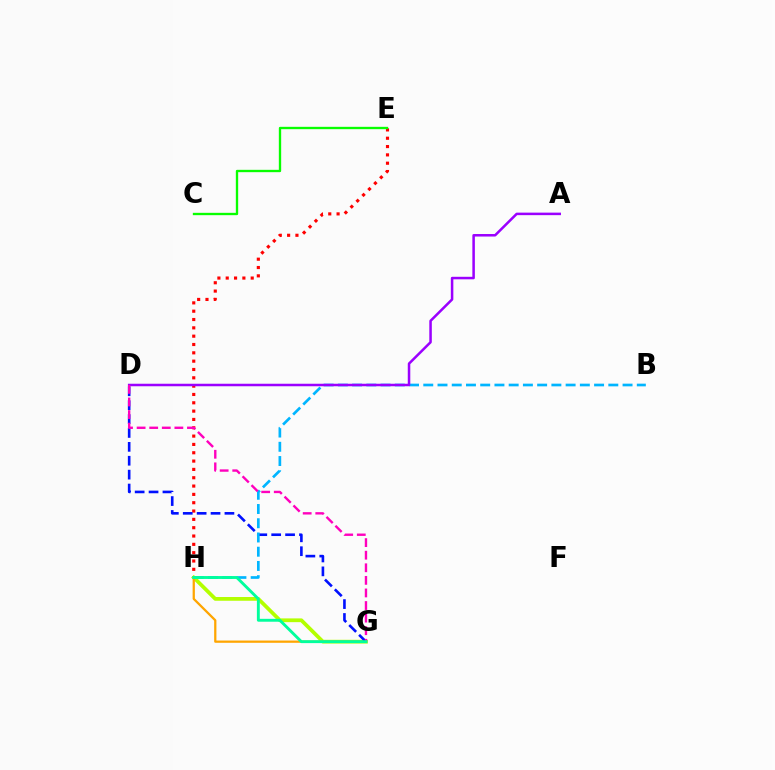{('E', 'H'): [{'color': '#ff0000', 'line_style': 'dotted', 'thickness': 2.26}], ('G', 'H'): [{'color': '#b3ff00', 'line_style': 'solid', 'thickness': 2.7}, {'color': '#ffa500', 'line_style': 'solid', 'thickness': 1.62}, {'color': '#00ff9d', 'line_style': 'solid', 'thickness': 2.08}], ('D', 'G'): [{'color': '#0010ff', 'line_style': 'dashed', 'thickness': 1.89}, {'color': '#ff00bd', 'line_style': 'dashed', 'thickness': 1.71}], ('B', 'H'): [{'color': '#00b5ff', 'line_style': 'dashed', 'thickness': 1.93}], ('A', 'D'): [{'color': '#9b00ff', 'line_style': 'solid', 'thickness': 1.81}], ('C', 'E'): [{'color': '#08ff00', 'line_style': 'solid', 'thickness': 1.69}]}